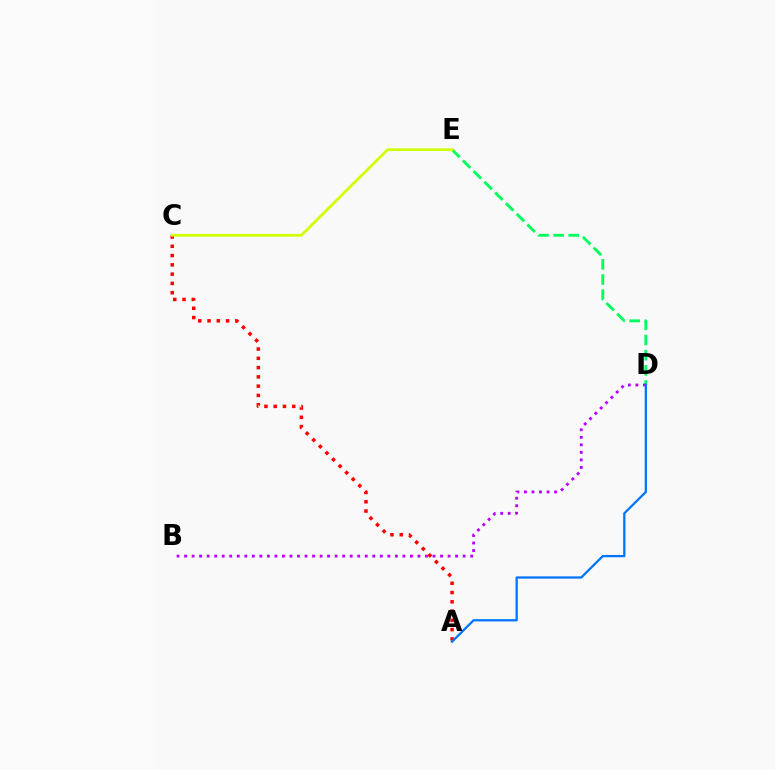{('A', 'C'): [{'color': '#ff0000', 'line_style': 'dotted', 'thickness': 2.52}], ('D', 'E'): [{'color': '#00ff5c', 'line_style': 'dashed', 'thickness': 2.06}], ('B', 'D'): [{'color': '#b900ff', 'line_style': 'dotted', 'thickness': 2.05}], ('C', 'E'): [{'color': '#d1ff00', 'line_style': 'solid', 'thickness': 1.98}], ('A', 'D'): [{'color': '#0074ff', 'line_style': 'solid', 'thickness': 1.63}]}